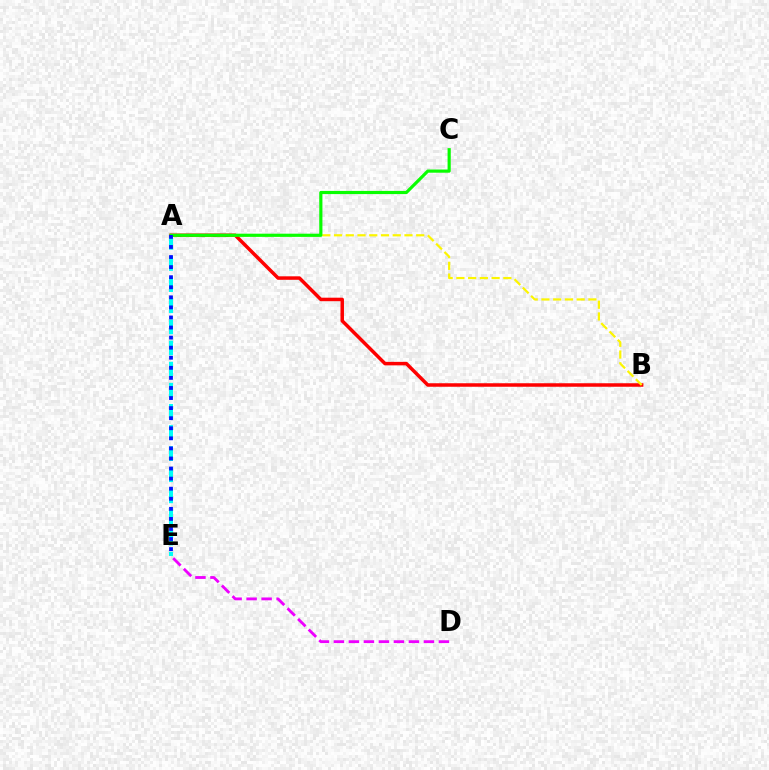{('A', 'E'): [{'color': '#00fff6', 'line_style': 'dashed', 'thickness': 2.87}, {'color': '#0010ff', 'line_style': 'dotted', 'thickness': 2.74}], ('A', 'B'): [{'color': '#ff0000', 'line_style': 'solid', 'thickness': 2.52}, {'color': '#fcf500', 'line_style': 'dashed', 'thickness': 1.59}], ('A', 'C'): [{'color': '#08ff00', 'line_style': 'solid', 'thickness': 2.28}], ('D', 'E'): [{'color': '#ee00ff', 'line_style': 'dashed', 'thickness': 2.04}]}